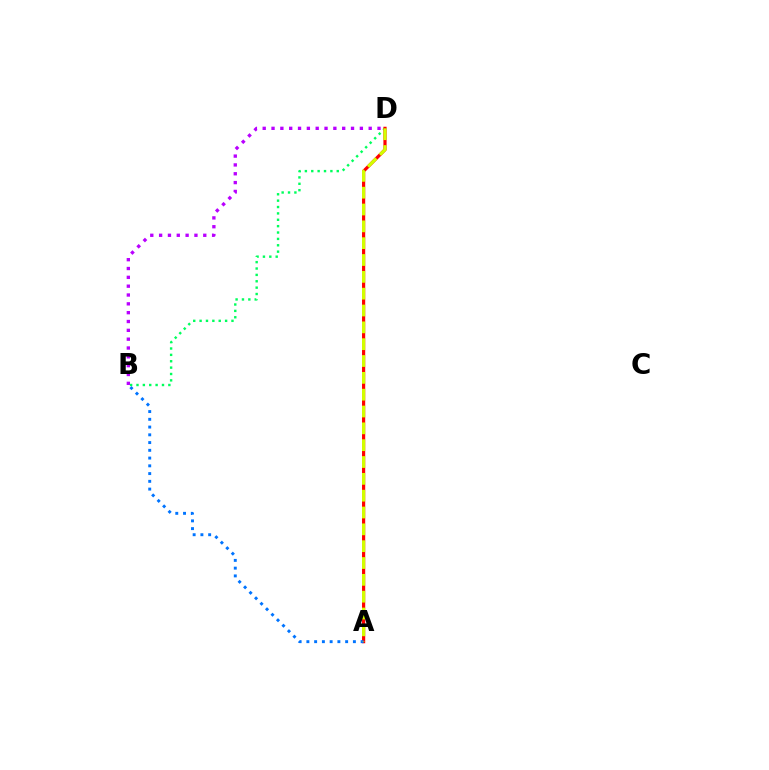{('B', 'D'): [{'color': '#b900ff', 'line_style': 'dotted', 'thickness': 2.4}, {'color': '#00ff5c', 'line_style': 'dotted', 'thickness': 1.73}], ('A', 'D'): [{'color': '#ff0000', 'line_style': 'solid', 'thickness': 2.29}, {'color': '#d1ff00', 'line_style': 'dashed', 'thickness': 2.29}], ('A', 'B'): [{'color': '#0074ff', 'line_style': 'dotted', 'thickness': 2.11}]}